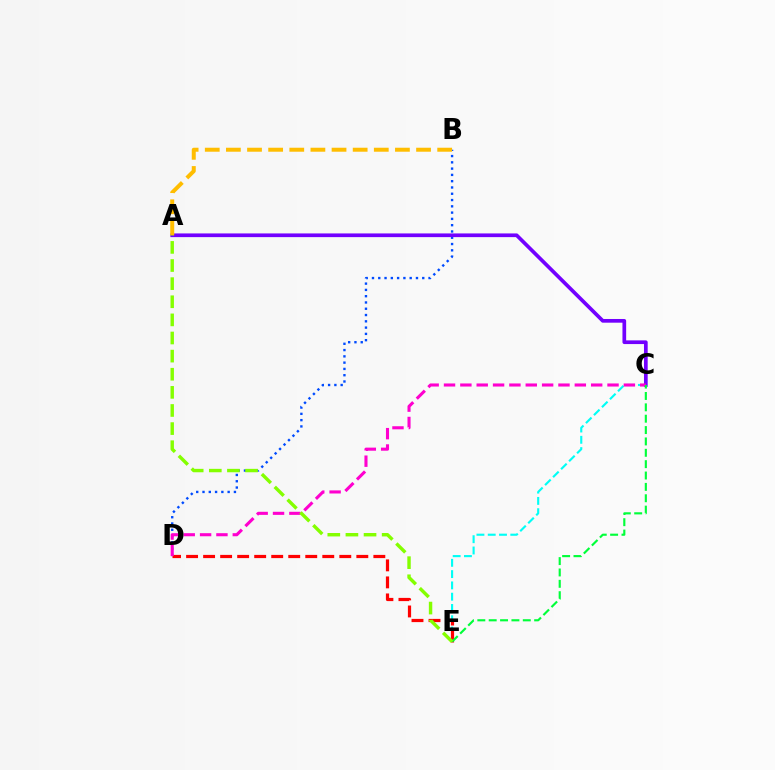{('C', 'E'): [{'color': '#00fff6', 'line_style': 'dashed', 'thickness': 1.53}, {'color': '#00ff39', 'line_style': 'dashed', 'thickness': 1.54}], ('B', 'D'): [{'color': '#004bff', 'line_style': 'dotted', 'thickness': 1.71}], ('A', 'C'): [{'color': '#7200ff', 'line_style': 'solid', 'thickness': 2.66}], ('D', 'E'): [{'color': '#ff0000', 'line_style': 'dashed', 'thickness': 2.31}], ('C', 'D'): [{'color': '#ff00cf', 'line_style': 'dashed', 'thickness': 2.22}], ('A', 'B'): [{'color': '#ffbd00', 'line_style': 'dashed', 'thickness': 2.87}], ('A', 'E'): [{'color': '#84ff00', 'line_style': 'dashed', 'thickness': 2.46}]}